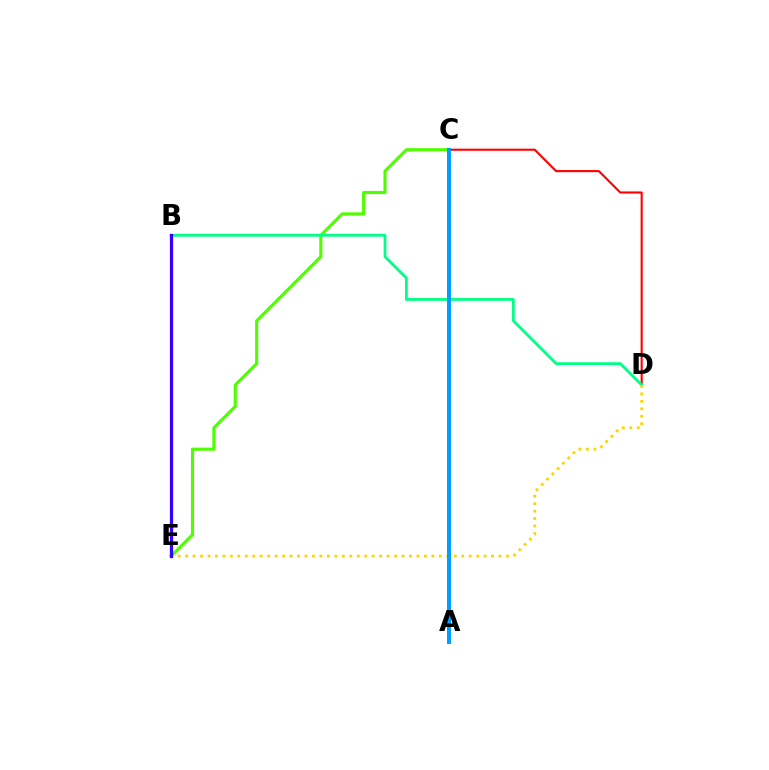{('C', 'E'): [{'color': '#4fff00', 'line_style': 'solid', 'thickness': 2.25}], ('C', 'D'): [{'color': '#ff0000', 'line_style': 'solid', 'thickness': 1.52}], ('B', 'D'): [{'color': '#00ff86', 'line_style': 'solid', 'thickness': 2.0}], ('D', 'E'): [{'color': '#ffd500', 'line_style': 'dotted', 'thickness': 2.03}], ('A', 'C'): [{'color': '#ff00ed', 'line_style': 'dotted', 'thickness': 2.12}, {'color': '#009eff', 'line_style': 'solid', 'thickness': 2.86}], ('B', 'E'): [{'color': '#3700ff', 'line_style': 'solid', 'thickness': 2.34}]}